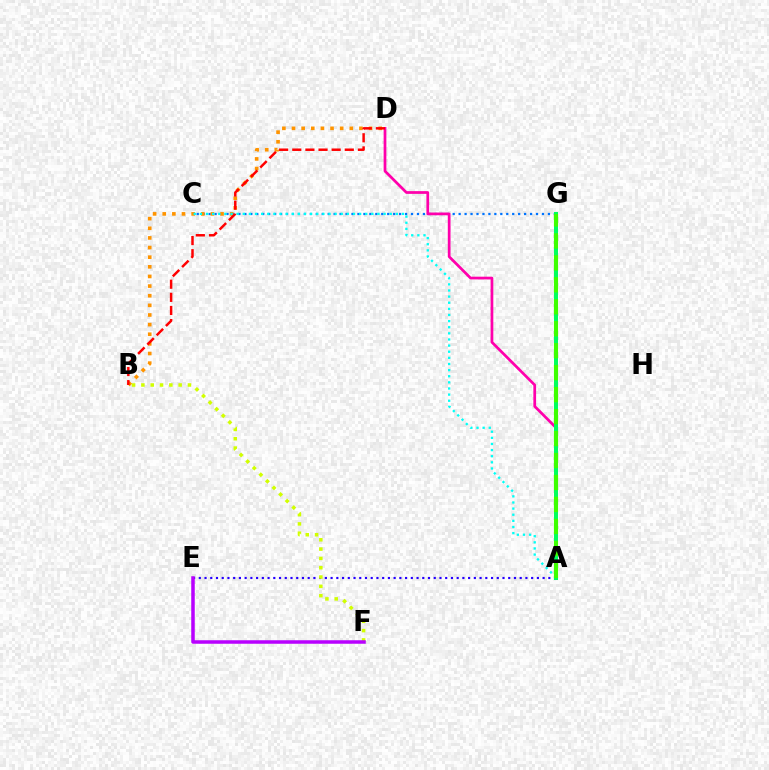{('A', 'E'): [{'color': '#2500ff', 'line_style': 'dotted', 'thickness': 1.56}], ('C', 'G'): [{'color': '#0074ff', 'line_style': 'dotted', 'thickness': 1.62}], ('B', 'D'): [{'color': '#ff9400', 'line_style': 'dotted', 'thickness': 2.62}, {'color': '#ff0000', 'line_style': 'dashed', 'thickness': 1.78}], ('B', 'F'): [{'color': '#d1ff00', 'line_style': 'dotted', 'thickness': 2.53}], ('A', 'D'): [{'color': '#ff00ac', 'line_style': 'solid', 'thickness': 1.97}], ('E', 'F'): [{'color': '#b900ff', 'line_style': 'solid', 'thickness': 2.53}], ('A', 'C'): [{'color': '#00fff6', 'line_style': 'dotted', 'thickness': 1.66}], ('A', 'G'): [{'color': '#00ff5c', 'line_style': 'solid', 'thickness': 2.88}, {'color': '#3dff00', 'line_style': 'dashed', 'thickness': 2.98}]}